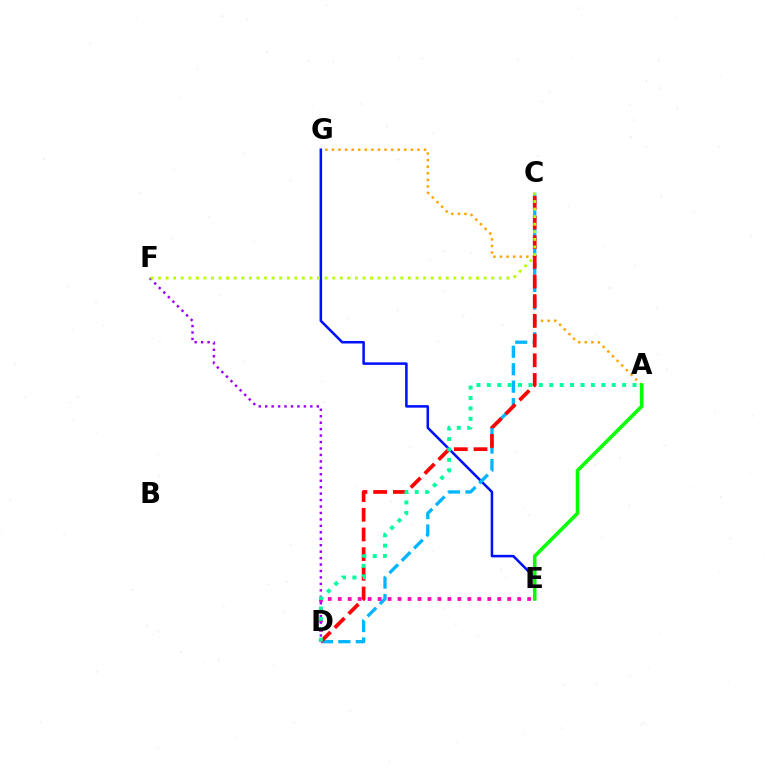{('A', 'G'): [{'color': '#ffa500', 'line_style': 'dotted', 'thickness': 1.79}], ('E', 'G'): [{'color': '#0010ff', 'line_style': 'solid', 'thickness': 1.83}], ('C', 'D'): [{'color': '#00b5ff', 'line_style': 'dashed', 'thickness': 2.37}, {'color': '#ff0000', 'line_style': 'dashed', 'thickness': 2.67}], ('D', 'F'): [{'color': '#9b00ff', 'line_style': 'dotted', 'thickness': 1.75}], ('D', 'E'): [{'color': '#ff00bd', 'line_style': 'dotted', 'thickness': 2.71}], ('C', 'F'): [{'color': '#b3ff00', 'line_style': 'dotted', 'thickness': 2.06}], ('A', 'D'): [{'color': '#00ff9d', 'line_style': 'dotted', 'thickness': 2.83}], ('A', 'E'): [{'color': '#08ff00', 'line_style': 'solid', 'thickness': 2.58}]}